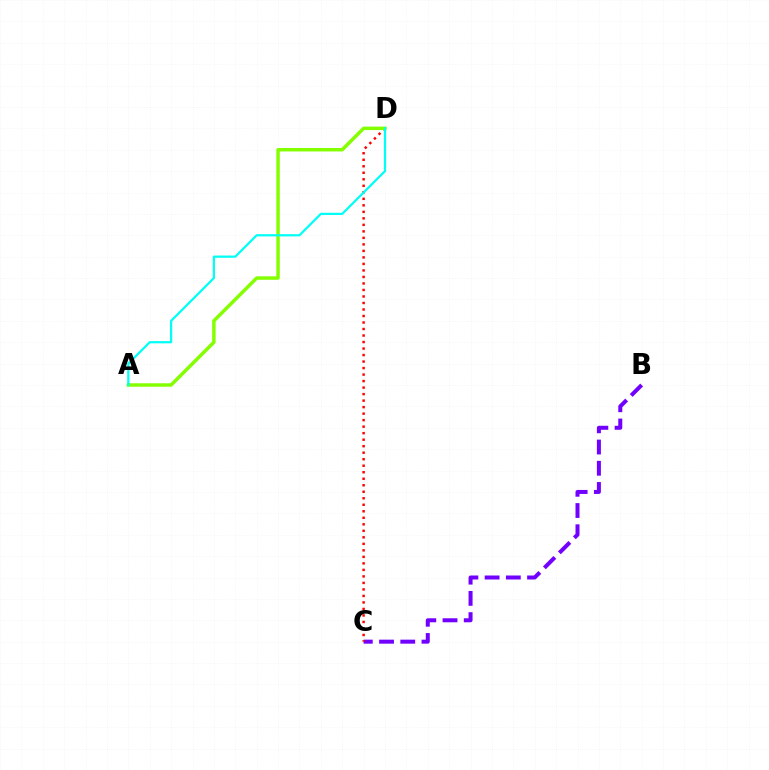{('B', 'C'): [{'color': '#7200ff', 'line_style': 'dashed', 'thickness': 2.88}], ('C', 'D'): [{'color': '#ff0000', 'line_style': 'dotted', 'thickness': 1.77}], ('A', 'D'): [{'color': '#84ff00', 'line_style': 'solid', 'thickness': 2.5}, {'color': '#00fff6', 'line_style': 'solid', 'thickness': 1.6}]}